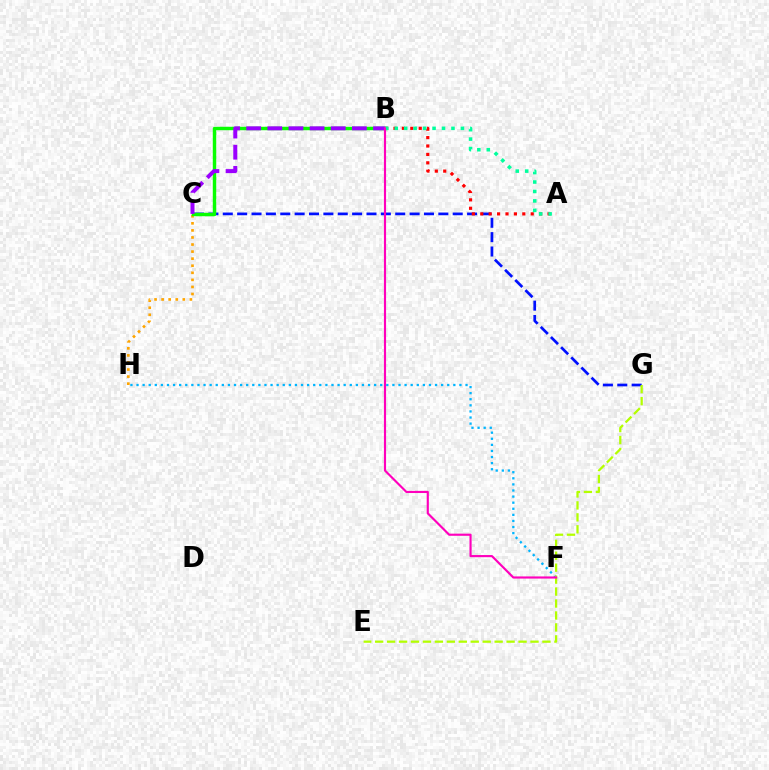{('C', 'G'): [{'color': '#0010ff', 'line_style': 'dashed', 'thickness': 1.95}], ('A', 'B'): [{'color': '#ff0000', 'line_style': 'dotted', 'thickness': 2.29}, {'color': '#00ff9d', 'line_style': 'dotted', 'thickness': 2.57}], ('C', 'H'): [{'color': '#ffa500', 'line_style': 'dotted', 'thickness': 1.92}], ('B', 'C'): [{'color': '#08ff00', 'line_style': 'solid', 'thickness': 2.47}, {'color': '#9b00ff', 'line_style': 'dashed', 'thickness': 2.87}], ('F', 'H'): [{'color': '#00b5ff', 'line_style': 'dotted', 'thickness': 1.66}], ('E', 'G'): [{'color': '#b3ff00', 'line_style': 'dashed', 'thickness': 1.62}], ('B', 'F'): [{'color': '#ff00bd', 'line_style': 'solid', 'thickness': 1.55}]}